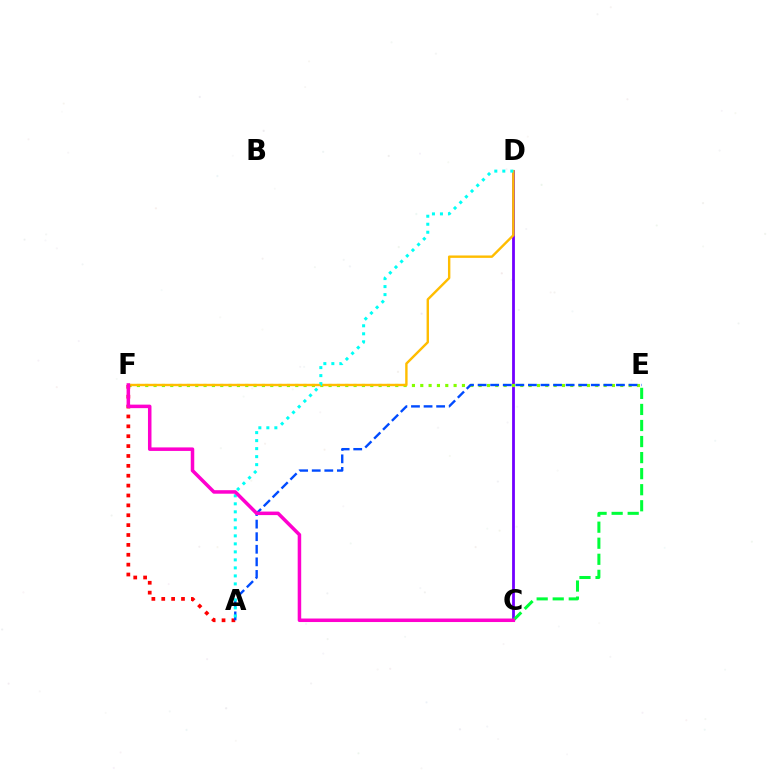{('C', 'D'): [{'color': '#7200ff', 'line_style': 'solid', 'thickness': 2.01}], ('E', 'F'): [{'color': '#84ff00', 'line_style': 'dotted', 'thickness': 2.26}], ('C', 'E'): [{'color': '#00ff39', 'line_style': 'dashed', 'thickness': 2.18}], ('D', 'F'): [{'color': '#ffbd00', 'line_style': 'solid', 'thickness': 1.73}], ('A', 'F'): [{'color': '#ff0000', 'line_style': 'dotted', 'thickness': 2.68}], ('A', 'E'): [{'color': '#004bff', 'line_style': 'dashed', 'thickness': 1.71}], ('A', 'D'): [{'color': '#00fff6', 'line_style': 'dotted', 'thickness': 2.18}], ('C', 'F'): [{'color': '#ff00cf', 'line_style': 'solid', 'thickness': 2.53}]}